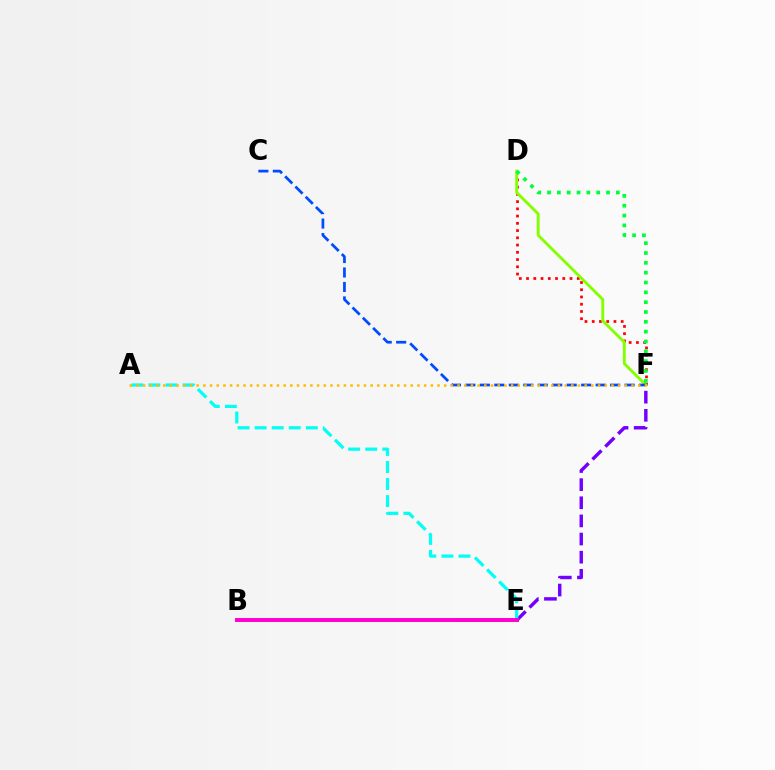{('D', 'F'): [{'color': '#ff0000', 'line_style': 'dotted', 'thickness': 1.97}, {'color': '#84ff00', 'line_style': 'solid', 'thickness': 2.07}, {'color': '#00ff39', 'line_style': 'dotted', 'thickness': 2.67}], ('E', 'F'): [{'color': '#7200ff', 'line_style': 'dashed', 'thickness': 2.46}], ('C', 'F'): [{'color': '#004bff', 'line_style': 'dashed', 'thickness': 1.97}], ('A', 'E'): [{'color': '#00fff6', 'line_style': 'dashed', 'thickness': 2.32}], ('B', 'E'): [{'color': '#ff00cf', 'line_style': 'solid', 'thickness': 2.84}], ('A', 'F'): [{'color': '#ffbd00', 'line_style': 'dotted', 'thickness': 1.82}]}